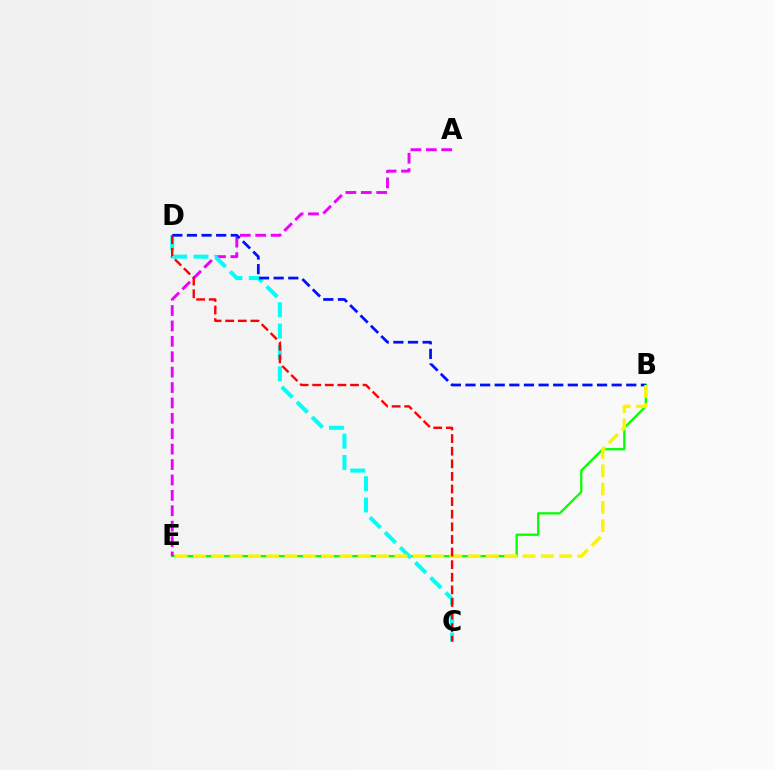{('B', 'E'): [{'color': '#08ff00', 'line_style': 'solid', 'thickness': 1.65}, {'color': '#fcf500', 'line_style': 'dashed', 'thickness': 2.49}], ('A', 'E'): [{'color': '#ee00ff', 'line_style': 'dashed', 'thickness': 2.09}], ('C', 'D'): [{'color': '#00fff6', 'line_style': 'dashed', 'thickness': 2.9}, {'color': '#ff0000', 'line_style': 'dashed', 'thickness': 1.71}], ('B', 'D'): [{'color': '#0010ff', 'line_style': 'dashed', 'thickness': 1.99}]}